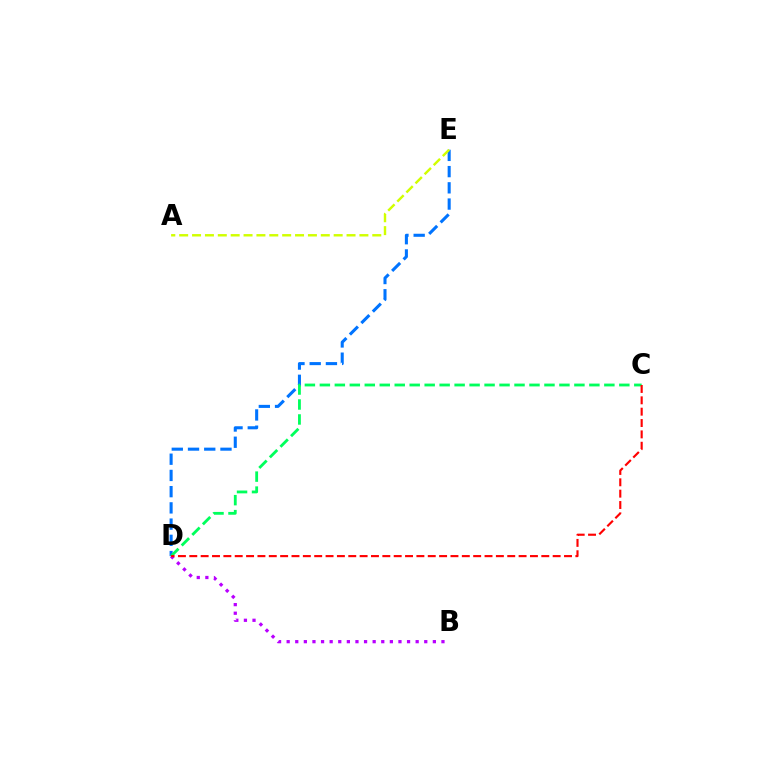{('D', 'E'): [{'color': '#0074ff', 'line_style': 'dashed', 'thickness': 2.2}], ('B', 'D'): [{'color': '#b900ff', 'line_style': 'dotted', 'thickness': 2.34}], ('C', 'D'): [{'color': '#00ff5c', 'line_style': 'dashed', 'thickness': 2.03}, {'color': '#ff0000', 'line_style': 'dashed', 'thickness': 1.54}], ('A', 'E'): [{'color': '#d1ff00', 'line_style': 'dashed', 'thickness': 1.75}]}